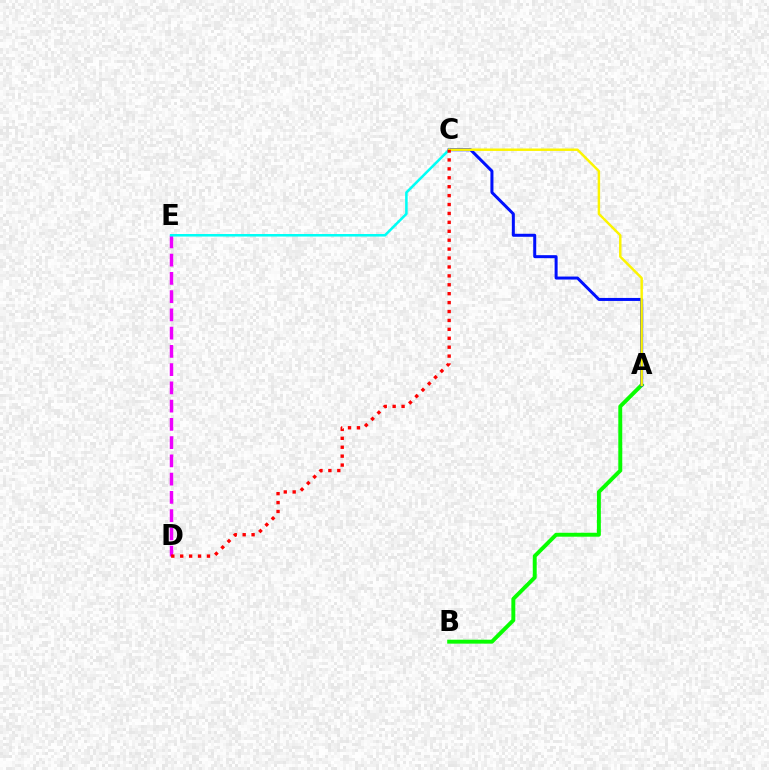{('A', 'B'): [{'color': '#08ff00', 'line_style': 'solid', 'thickness': 2.83}], ('A', 'C'): [{'color': '#0010ff', 'line_style': 'solid', 'thickness': 2.16}, {'color': '#fcf500', 'line_style': 'solid', 'thickness': 1.76}], ('D', 'E'): [{'color': '#ee00ff', 'line_style': 'dashed', 'thickness': 2.48}], ('C', 'E'): [{'color': '#00fff6', 'line_style': 'solid', 'thickness': 1.82}], ('C', 'D'): [{'color': '#ff0000', 'line_style': 'dotted', 'thickness': 2.42}]}